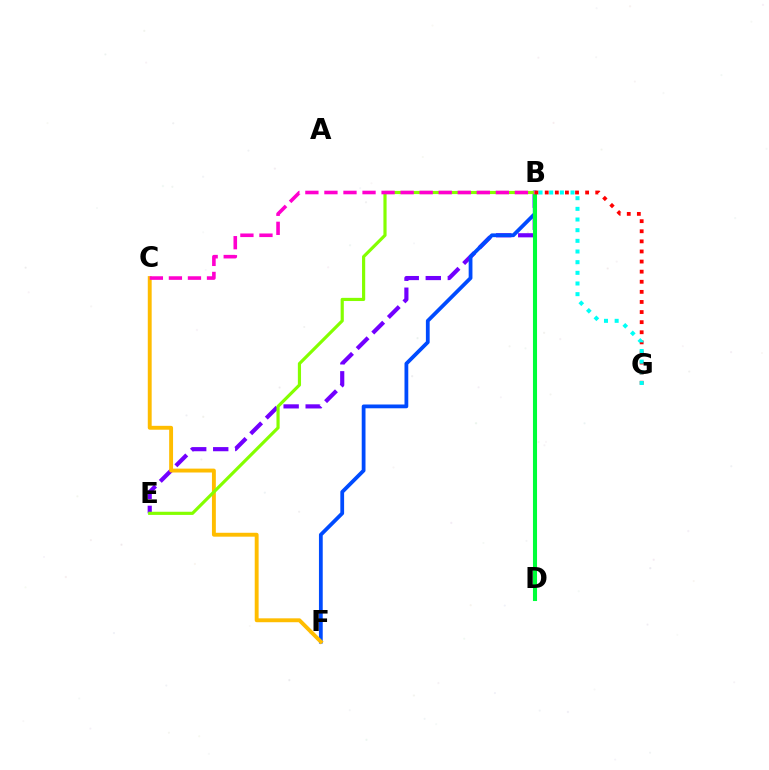{('B', 'E'): [{'color': '#7200ff', 'line_style': 'dashed', 'thickness': 2.99}, {'color': '#84ff00', 'line_style': 'solid', 'thickness': 2.28}], ('B', 'F'): [{'color': '#004bff', 'line_style': 'solid', 'thickness': 2.72}], ('C', 'F'): [{'color': '#ffbd00', 'line_style': 'solid', 'thickness': 2.8}], ('B', 'D'): [{'color': '#00ff39', 'line_style': 'solid', 'thickness': 2.94}], ('B', 'G'): [{'color': '#ff0000', 'line_style': 'dotted', 'thickness': 2.74}, {'color': '#00fff6', 'line_style': 'dotted', 'thickness': 2.9}], ('B', 'C'): [{'color': '#ff00cf', 'line_style': 'dashed', 'thickness': 2.59}]}